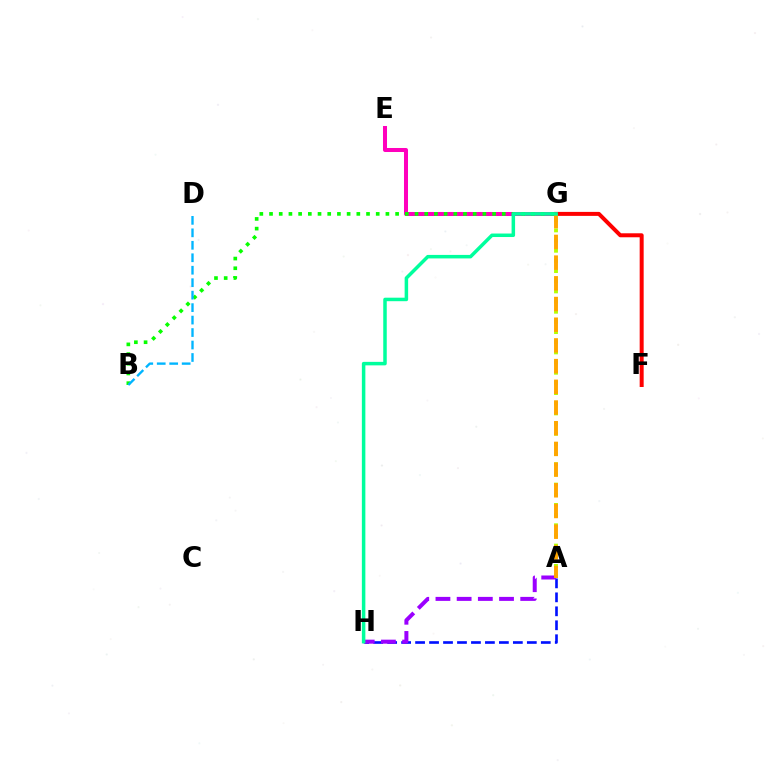{('E', 'G'): [{'color': '#ff00bd', 'line_style': 'solid', 'thickness': 2.89}], ('B', 'G'): [{'color': '#08ff00', 'line_style': 'dotted', 'thickness': 2.64}], ('A', 'G'): [{'color': '#b3ff00', 'line_style': 'dotted', 'thickness': 2.76}, {'color': '#ffa500', 'line_style': 'dashed', 'thickness': 2.81}], ('F', 'G'): [{'color': '#ff0000', 'line_style': 'solid', 'thickness': 2.87}], ('A', 'H'): [{'color': '#0010ff', 'line_style': 'dashed', 'thickness': 1.9}, {'color': '#9b00ff', 'line_style': 'dashed', 'thickness': 2.88}], ('B', 'D'): [{'color': '#00b5ff', 'line_style': 'dashed', 'thickness': 1.69}], ('G', 'H'): [{'color': '#00ff9d', 'line_style': 'solid', 'thickness': 2.52}]}